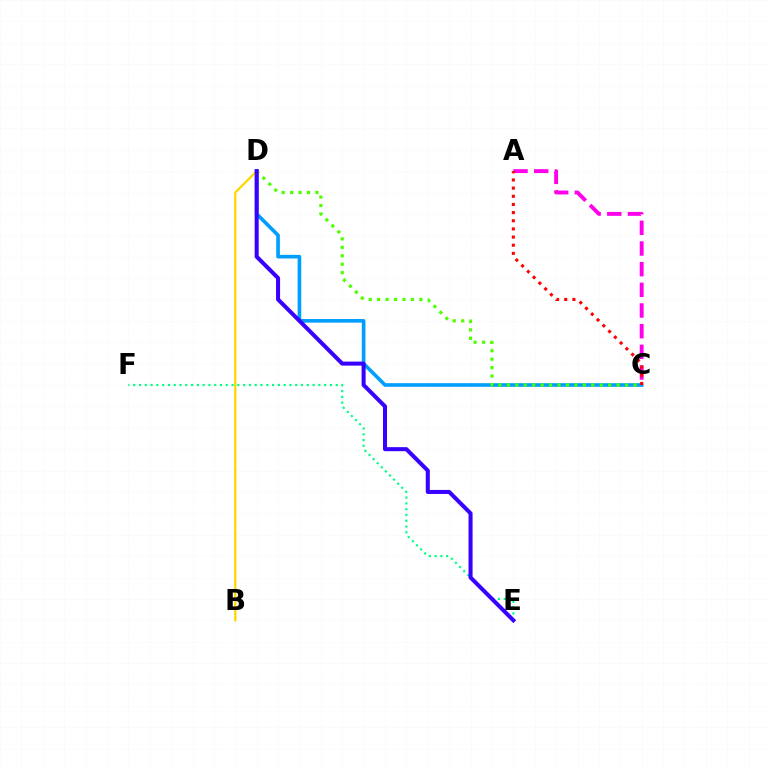{('A', 'C'): [{'color': '#ff00ed', 'line_style': 'dashed', 'thickness': 2.81}, {'color': '#ff0000', 'line_style': 'dotted', 'thickness': 2.22}], ('C', 'D'): [{'color': '#009eff', 'line_style': 'solid', 'thickness': 2.62}, {'color': '#4fff00', 'line_style': 'dotted', 'thickness': 2.29}], ('B', 'D'): [{'color': '#ffd500', 'line_style': 'solid', 'thickness': 1.63}], ('E', 'F'): [{'color': '#00ff86', 'line_style': 'dotted', 'thickness': 1.57}], ('D', 'E'): [{'color': '#3700ff', 'line_style': 'solid', 'thickness': 2.91}]}